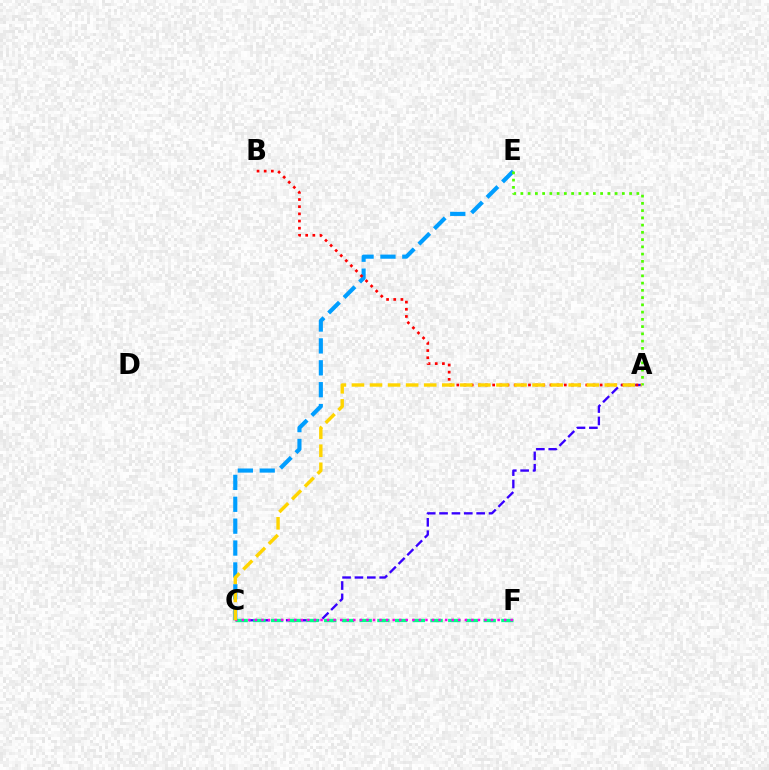{('C', 'E'): [{'color': '#009eff', 'line_style': 'dashed', 'thickness': 2.97}], ('A', 'C'): [{'color': '#3700ff', 'line_style': 'dashed', 'thickness': 1.68}, {'color': '#ffd500', 'line_style': 'dashed', 'thickness': 2.45}], ('A', 'B'): [{'color': '#ff0000', 'line_style': 'dotted', 'thickness': 1.95}], ('C', 'F'): [{'color': '#00ff86', 'line_style': 'dashed', 'thickness': 2.41}, {'color': '#ff00ed', 'line_style': 'dotted', 'thickness': 1.78}], ('A', 'E'): [{'color': '#4fff00', 'line_style': 'dotted', 'thickness': 1.97}]}